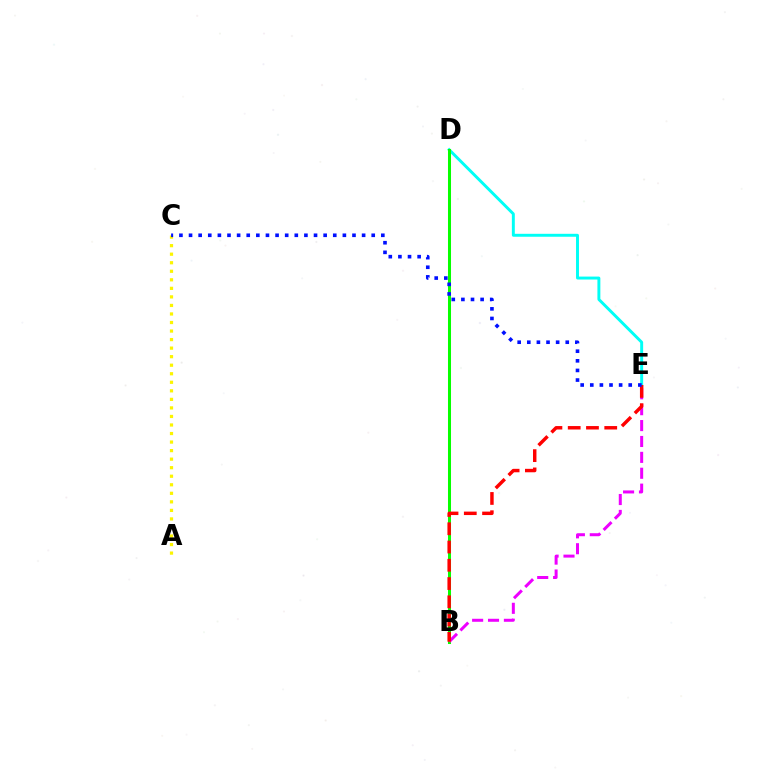{('D', 'E'): [{'color': '#00fff6', 'line_style': 'solid', 'thickness': 2.12}], ('A', 'C'): [{'color': '#fcf500', 'line_style': 'dotted', 'thickness': 2.32}], ('B', 'D'): [{'color': '#08ff00', 'line_style': 'solid', 'thickness': 2.18}], ('B', 'E'): [{'color': '#ee00ff', 'line_style': 'dashed', 'thickness': 2.16}, {'color': '#ff0000', 'line_style': 'dashed', 'thickness': 2.48}], ('C', 'E'): [{'color': '#0010ff', 'line_style': 'dotted', 'thickness': 2.61}]}